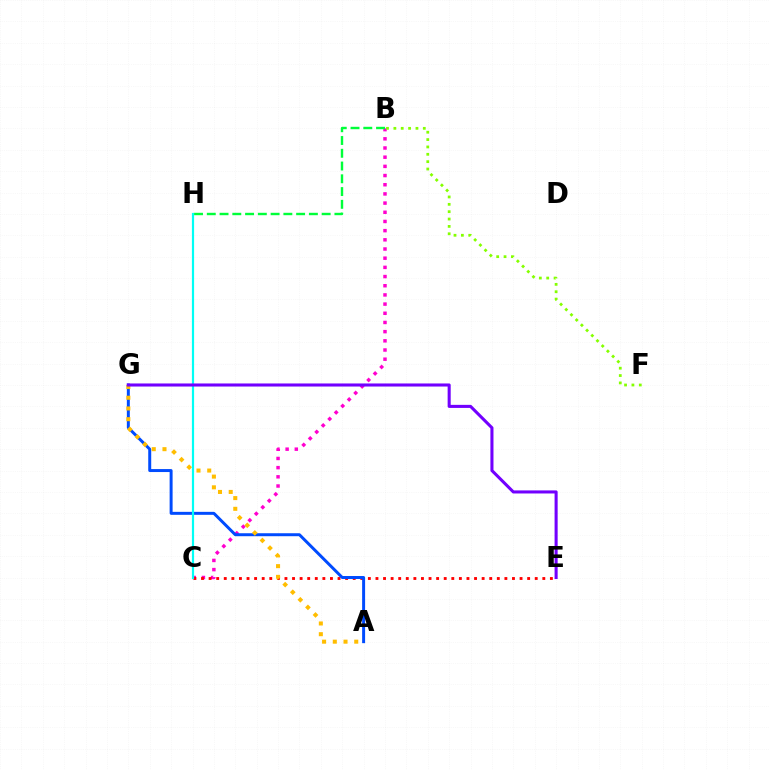{('B', 'C'): [{'color': '#ff00cf', 'line_style': 'dotted', 'thickness': 2.49}], ('C', 'E'): [{'color': '#ff0000', 'line_style': 'dotted', 'thickness': 2.06}], ('B', 'H'): [{'color': '#00ff39', 'line_style': 'dashed', 'thickness': 1.73}], ('B', 'F'): [{'color': '#84ff00', 'line_style': 'dotted', 'thickness': 2.0}], ('A', 'G'): [{'color': '#004bff', 'line_style': 'solid', 'thickness': 2.14}, {'color': '#ffbd00', 'line_style': 'dotted', 'thickness': 2.91}], ('C', 'H'): [{'color': '#00fff6', 'line_style': 'solid', 'thickness': 1.58}], ('E', 'G'): [{'color': '#7200ff', 'line_style': 'solid', 'thickness': 2.21}]}